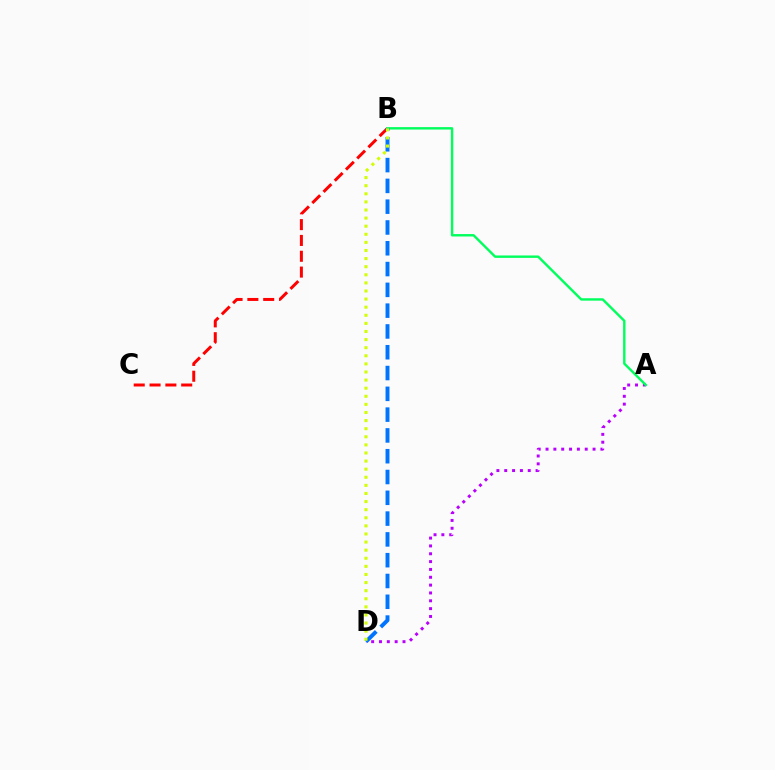{('B', 'C'): [{'color': '#ff0000', 'line_style': 'dashed', 'thickness': 2.15}], ('A', 'D'): [{'color': '#b900ff', 'line_style': 'dotted', 'thickness': 2.13}], ('A', 'B'): [{'color': '#00ff5c', 'line_style': 'solid', 'thickness': 1.73}], ('B', 'D'): [{'color': '#0074ff', 'line_style': 'dashed', 'thickness': 2.82}, {'color': '#d1ff00', 'line_style': 'dotted', 'thickness': 2.2}]}